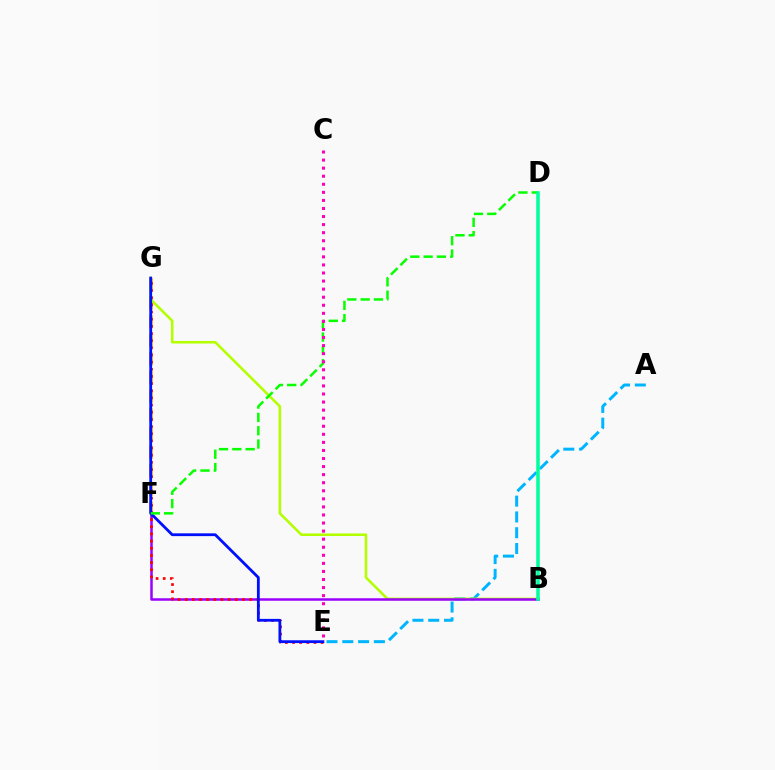{('F', 'G'): [{'color': '#ffa500', 'line_style': 'dashed', 'thickness': 2.53}], ('A', 'E'): [{'color': '#00b5ff', 'line_style': 'dashed', 'thickness': 2.15}], ('B', 'G'): [{'color': '#b3ff00', 'line_style': 'solid', 'thickness': 1.85}], ('B', 'F'): [{'color': '#9b00ff', 'line_style': 'solid', 'thickness': 1.81}], ('E', 'G'): [{'color': '#ff0000', 'line_style': 'dotted', 'thickness': 1.95}, {'color': '#0010ff', 'line_style': 'solid', 'thickness': 2.01}], ('D', 'F'): [{'color': '#08ff00', 'line_style': 'dashed', 'thickness': 1.81}], ('C', 'E'): [{'color': '#ff00bd', 'line_style': 'dotted', 'thickness': 2.19}], ('B', 'D'): [{'color': '#00ff9d', 'line_style': 'solid', 'thickness': 2.55}]}